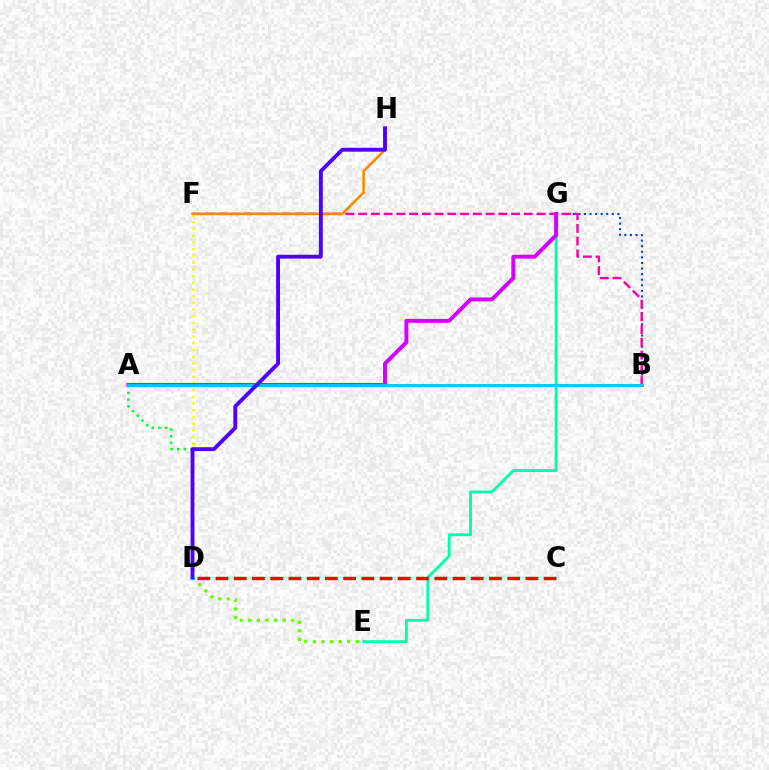{('B', 'G'): [{'color': '#003fff', 'line_style': 'dotted', 'thickness': 1.52}], ('D', 'F'): [{'color': '#eeff00', 'line_style': 'dotted', 'thickness': 1.82}], ('B', 'F'): [{'color': '#ff00a0', 'line_style': 'dashed', 'thickness': 1.73}], ('E', 'G'): [{'color': '#00ffaf', 'line_style': 'solid', 'thickness': 2.07}], ('F', 'H'): [{'color': '#ff8800', 'line_style': 'solid', 'thickness': 1.84}], ('D', 'E'): [{'color': '#66ff00', 'line_style': 'dotted', 'thickness': 2.33}], ('C', 'D'): [{'color': '#ff0000', 'line_style': 'dashed', 'thickness': 2.48}], ('A', 'G'): [{'color': '#d600ff', 'line_style': 'solid', 'thickness': 2.83}], ('A', 'D'): [{'color': '#00ff27', 'line_style': 'dotted', 'thickness': 1.82}], ('A', 'B'): [{'color': '#00c7ff', 'line_style': 'solid', 'thickness': 2.07}], ('D', 'H'): [{'color': '#4f00ff', 'line_style': 'solid', 'thickness': 2.78}]}